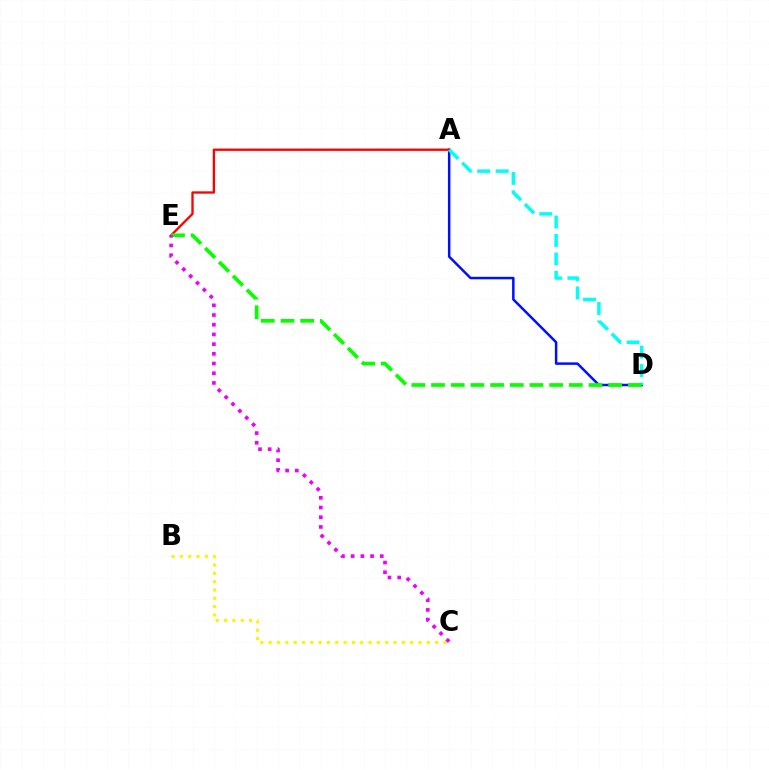{('B', 'C'): [{'color': '#fcf500', 'line_style': 'dotted', 'thickness': 2.26}], ('A', 'D'): [{'color': '#0010ff', 'line_style': 'solid', 'thickness': 1.79}, {'color': '#00fff6', 'line_style': 'dashed', 'thickness': 2.51}], ('A', 'E'): [{'color': '#ff0000', 'line_style': 'solid', 'thickness': 1.68}], ('D', 'E'): [{'color': '#08ff00', 'line_style': 'dashed', 'thickness': 2.67}], ('C', 'E'): [{'color': '#ee00ff', 'line_style': 'dotted', 'thickness': 2.63}]}